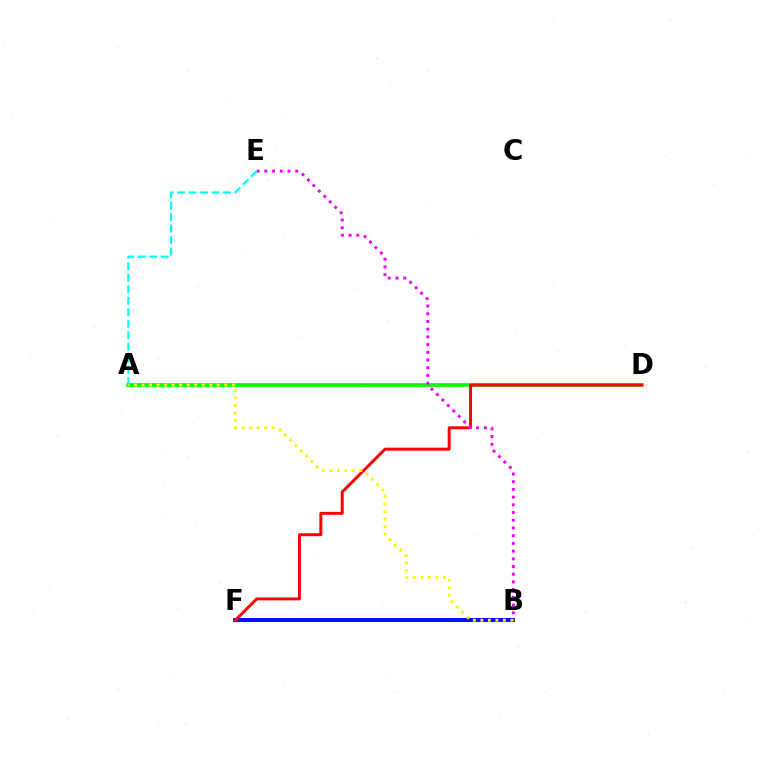{('B', 'F'): [{'color': '#0010ff', 'line_style': 'solid', 'thickness': 2.86}], ('A', 'D'): [{'color': '#08ff00', 'line_style': 'solid', 'thickness': 2.7}], ('D', 'F'): [{'color': '#ff0000', 'line_style': 'solid', 'thickness': 2.12}], ('B', 'E'): [{'color': '#ee00ff', 'line_style': 'dotted', 'thickness': 2.1}], ('A', 'E'): [{'color': '#00fff6', 'line_style': 'dashed', 'thickness': 1.56}], ('A', 'B'): [{'color': '#fcf500', 'line_style': 'dotted', 'thickness': 2.04}]}